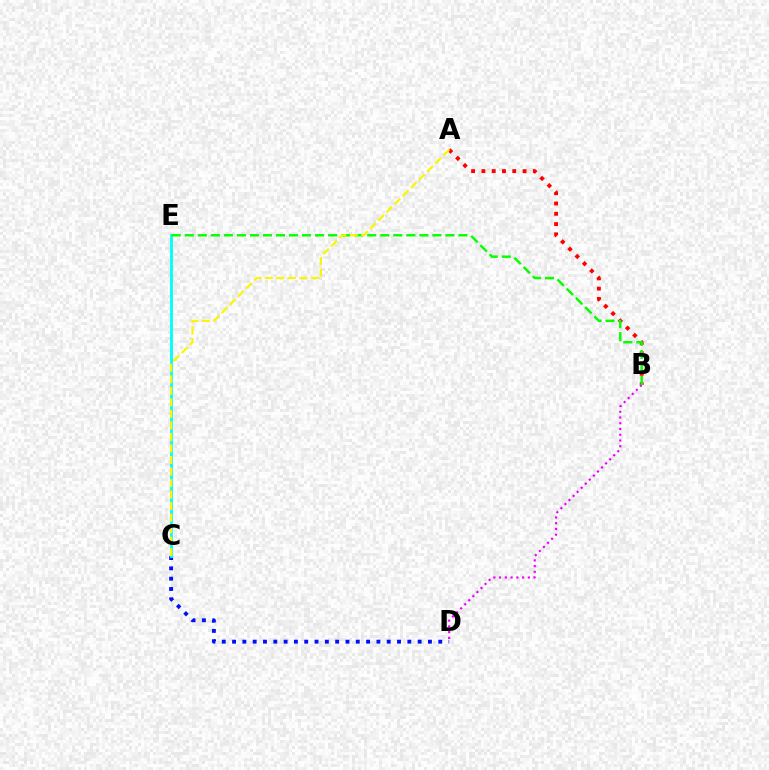{('C', 'D'): [{'color': '#0010ff', 'line_style': 'dotted', 'thickness': 2.8}], ('C', 'E'): [{'color': '#00fff6', 'line_style': 'solid', 'thickness': 2.05}], ('A', 'B'): [{'color': '#ff0000', 'line_style': 'dotted', 'thickness': 2.79}], ('B', 'D'): [{'color': '#ee00ff', 'line_style': 'dotted', 'thickness': 1.56}], ('B', 'E'): [{'color': '#08ff00', 'line_style': 'dashed', 'thickness': 1.77}], ('A', 'C'): [{'color': '#fcf500', 'line_style': 'dashed', 'thickness': 1.57}]}